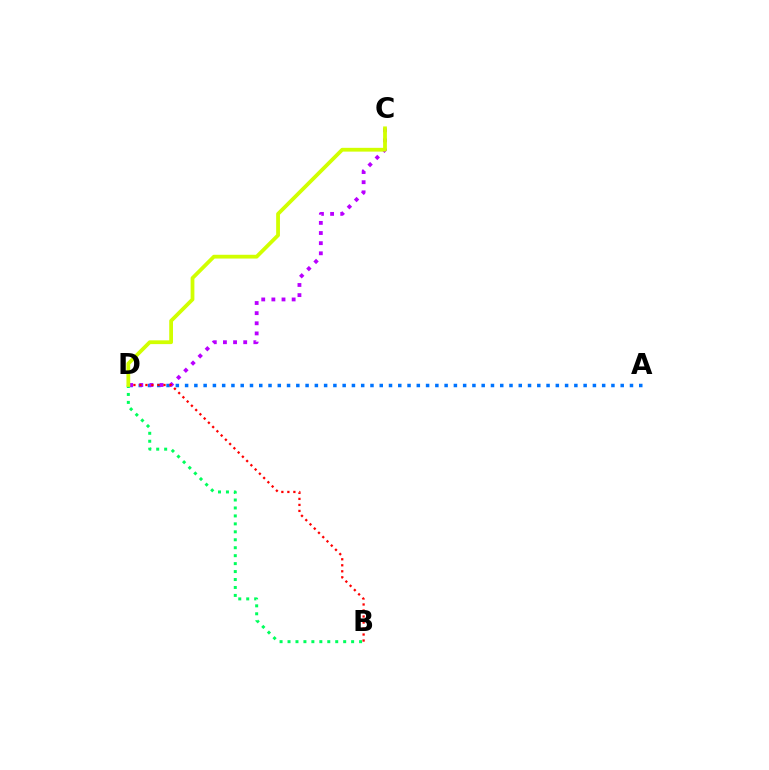{('A', 'D'): [{'color': '#0074ff', 'line_style': 'dotted', 'thickness': 2.52}], ('C', 'D'): [{'color': '#b900ff', 'line_style': 'dotted', 'thickness': 2.75}, {'color': '#d1ff00', 'line_style': 'solid', 'thickness': 2.72}], ('B', 'D'): [{'color': '#00ff5c', 'line_style': 'dotted', 'thickness': 2.16}, {'color': '#ff0000', 'line_style': 'dotted', 'thickness': 1.63}]}